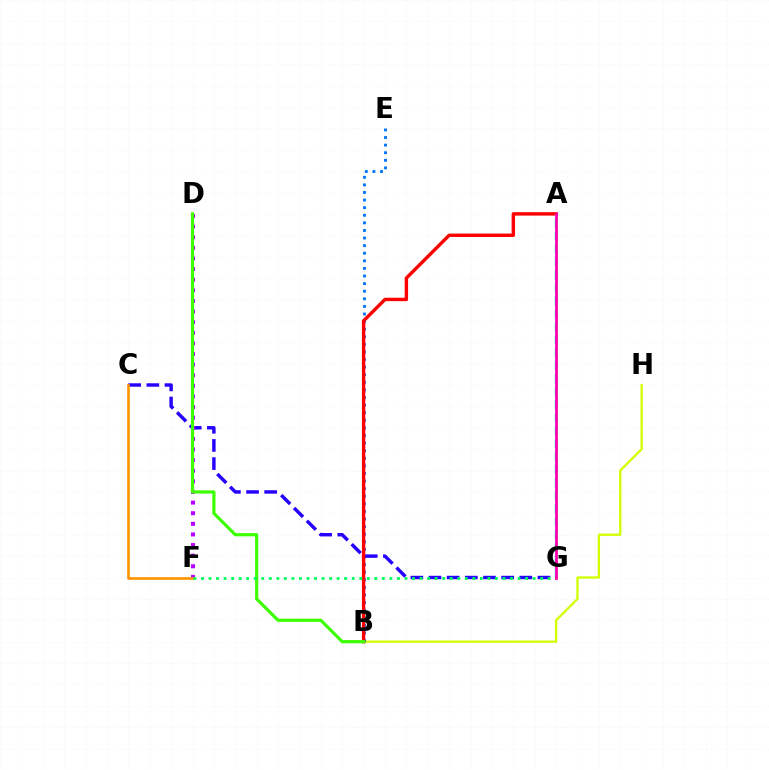{('B', 'H'): [{'color': '#d1ff00', 'line_style': 'solid', 'thickness': 1.65}], ('B', 'E'): [{'color': '#0074ff', 'line_style': 'dotted', 'thickness': 2.06}], ('C', 'G'): [{'color': '#2500ff', 'line_style': 'dashed', 'thickness': 2.47}], ('D', 'F'): [{'color': '#b900ff', 'line_style': 'dotted', 'thickness': 2.88}], ('A', 'B'): [{'color': '#ff0000', 'line_style': 'solid', 'thickness': 2.45}], ('B', 'D'): [{'color': '#3dff00', 'line_style': 'solid', 'thickness': 2.29}], ('C', 'F'): [{'color': '#ff9400', 'line_style': 'solid', 'thickness': 1.91}], ('A', 'G'): [{'color': '#00fff6', 'line_style': 'dashed', 'thickness': 1.76}, {'color': '#ff00ac', 'line_style': 'solid', 'thickness': 2.0}], ('F', 'G'): [{'color': '#00ff5c', 'line_style': 'dotted', 'thickness': 2.05}]}